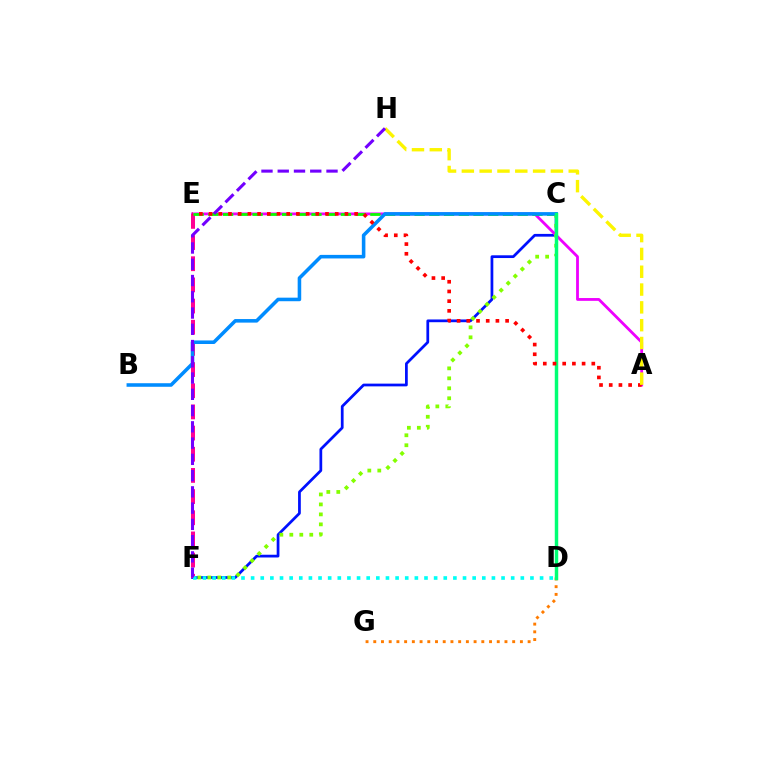{('C', 'F'): [{'color': '#0010ff', 'line_style': 'solid', 'thickness': 1.98}, {'color': '#84ff00', 'line_style': 'dotted', 'thickness': 2.71}], ('A', 'E'): [{'color': '#ee00ff', 'line_style': 'solid', 'thickness': 2.02}, {'color': '#ff0000', 'line_style': 'dotted', 'thickness': 2.64}], ('E', 'F'): [{'color': '#ff0094', 'line_style': 'dashed', 'thickness': 2.88}], ('C', 'E'): [{'color': '#08ff00', 'line_style': 'dashed', 'thickness': 2.0}], ('D', 'F'): [{'color': '#00fff6', 'line_style': 'dotted', 'thickness': 2.62}], ('D', 'G'): [{'color': '#ff7c00', 'line_style': 'dotted', 'thickness': 2.1}], ('B', 'C'): [{'color': '#008cff', 'line_style': 'solid', 'thickness': 2.56}], ('C', 'D'): [{'color': '#00ff74', 'line_style': 'solid', 'thickness': 2.49}], ('A', 'H'): [{'color': '#fcf500', 'line_style': 'dashed', 'thickness': 2.42}], ('F', 'H'): [{'color': '#7200ff', 'line_style': 'dashed', 'thickness': 2.21}]}